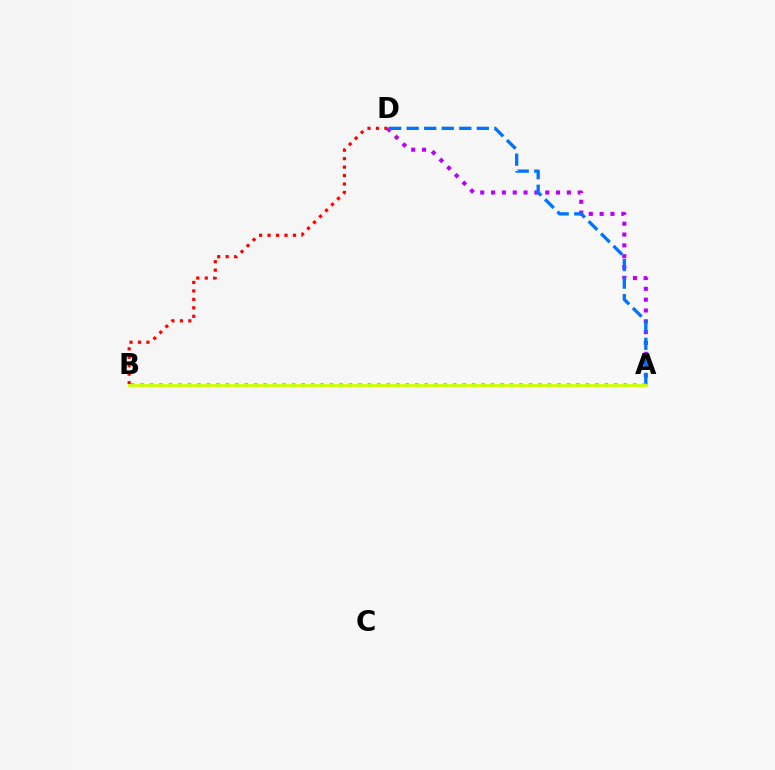{('A', 'D'): [{'color': '#b900ff', 'line_style': 'dotted', 'thickness': 2.94}, {'color': '#0074ff', 'line_style': 'dashed', 'thickness': 2.38}], ('B', 'D'): [{'color': '#ff0000', 'line_style': 'dotted', 'thickness': 2.3}], ('A', 'B'): [{'color': '#00ff5c', 'line_style': 'dotted', 'thickness': 2.57}, {'color': '#d1ff00', 'line_style': 'solid', 'thickness': 2.01}]}